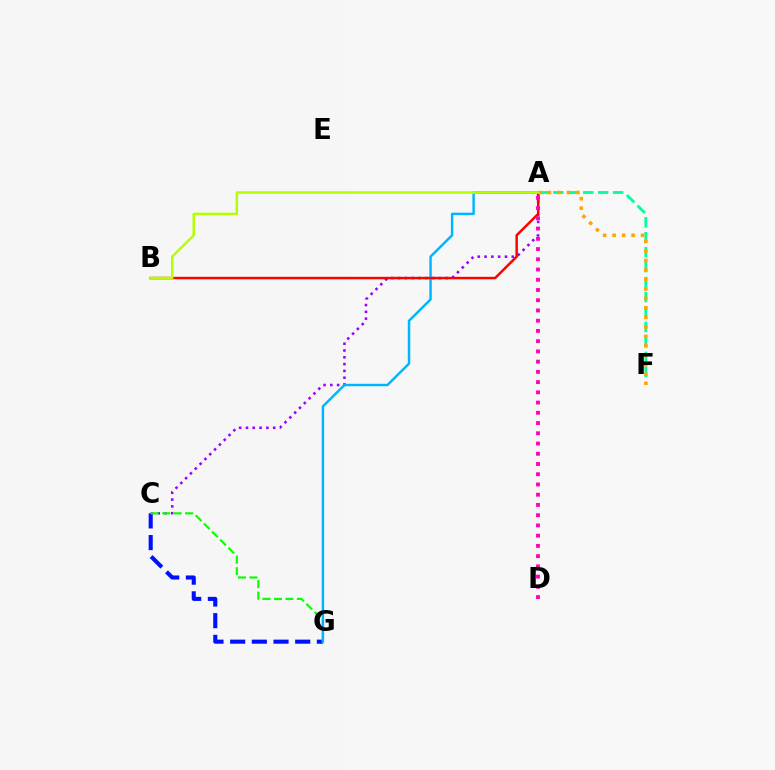{('C', 'G'): [{'color': '#0010ff', 'line_style': 'dashed', 'thickness': 2.95}, {'color': '#08ff00', 'line_style': 'dashed', 'thickness': 1.56}], ('A', 'C'): [{'color': '#9b00ff', 'line_style': 'dotted', 'thickness': 1.85}], ('A', 'F'): [{'color': '#00ff9d', 'line_style': 'dashed', 'thickness': 2.03}, {'color': '#ffa500', 'line_style': 'dotted', 'thickness': 2.58}], ('A', 'G'): [{'color': '#00b5ff', 'line_style': 'solid', 'thickness': 1.76}], ('A', 'B'): [{'color': '#ff0000', 'line_style': 'solid', 'thickness': 1.78}, {'color': '#b3ff00', 'line_style': 'solid', 'thickness': 1.79}], ('A', 'D'): [{'color': '#ff00bd', 'line_style': 'dotted', 'thickness': 2.78}]}